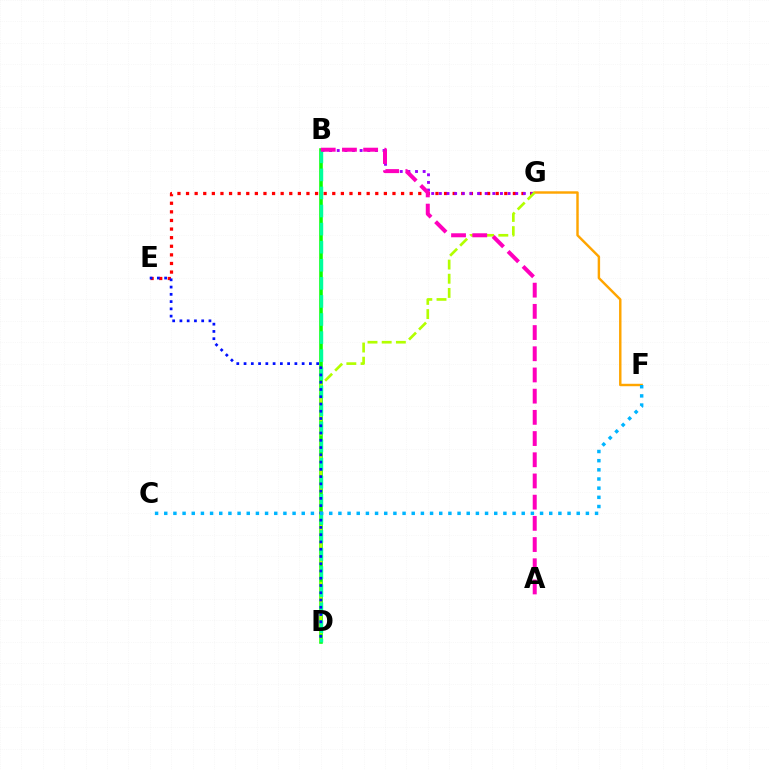{('B', 'D'): [{'color': '#08ff00', 'line_style': 'solid', 'thickness': 2.57}, {'color': '#00ff9d', 'line_style': 'dashed', 'thickness': 2.46}], ('E', 'G'): [{'color': '#ff0000', 'line_style': 'dotted', 'thickness': 2.34}], ('B', 'G'): [{'color': '#9b00ff', 'line_style': 'dotted', 'thickness': 2.08}], ('F', 'G'): [{'color': '#ffa500', 'line_style': 'solid', 'thickness': 1.76}], ('D', 'G'): [{'color': '#b3ff00', 'line_style': 'dashed', 'thickness': 1.93}], ('D', 'E'): [{'color': '#0010ff', 'line_style': 'dotted', 'thickness': 1.97}], ('C', 'F'): [{'color': '#00b5ff', 'line_style': 'dotted', 'thickness': 2.49}], ('A', 'B'): [{'color': '#ff00bd', 'line_style': 'dashed', 'thickness': 2.88}]}